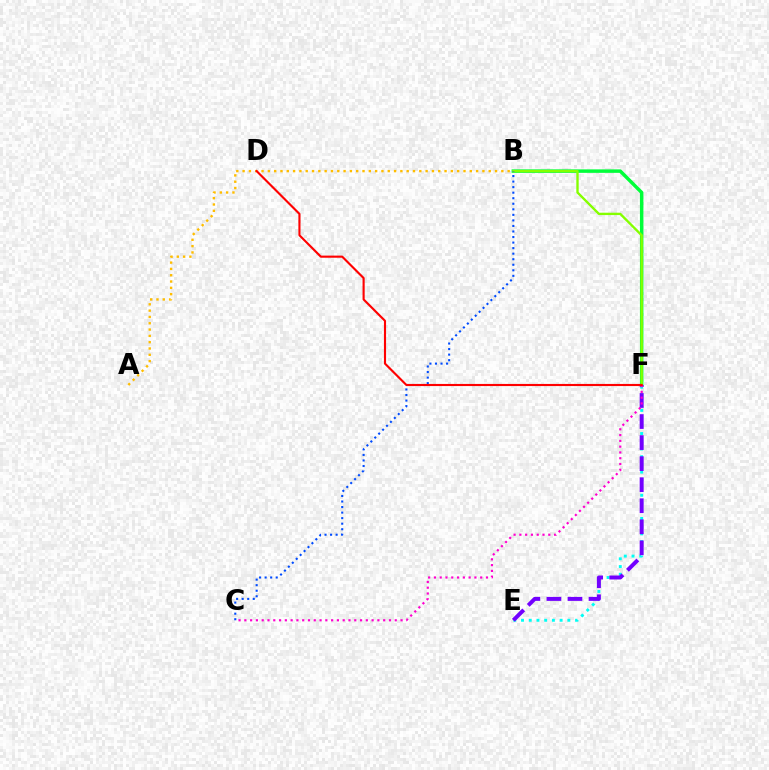{('E', 'F'): [{'color': '#00fff6', 'line_style': 'dotted', 'thickness': 2.1}, {'color': '#7200ff', 'line_style': 'dashed', 'thickness': 2.86}], ('B', 'F'): [{'color': '#00ff39', 'line_style': 'solid', 'thickness': 2.5}, {'color': '#84ff00', 'line_style': 'solid', 'thickness': 1.7}], ('B', 'C'): [{'color': '#004bff', 'line_style': 'dotted', 'thickness': 1.51}], ('A', 'B'): [{'color': '#ffbd00', 'line_style': 'dotted', 'thickness': 1.71}], ('C', 'F'): [{'color': '#ff00cf', 'line_style': 'dotted', 'thickness': 1.57}], ('D', 'F'): [{'color': '#ff0000', 'line_style': 'solid', 'thickness': 1.53}]}